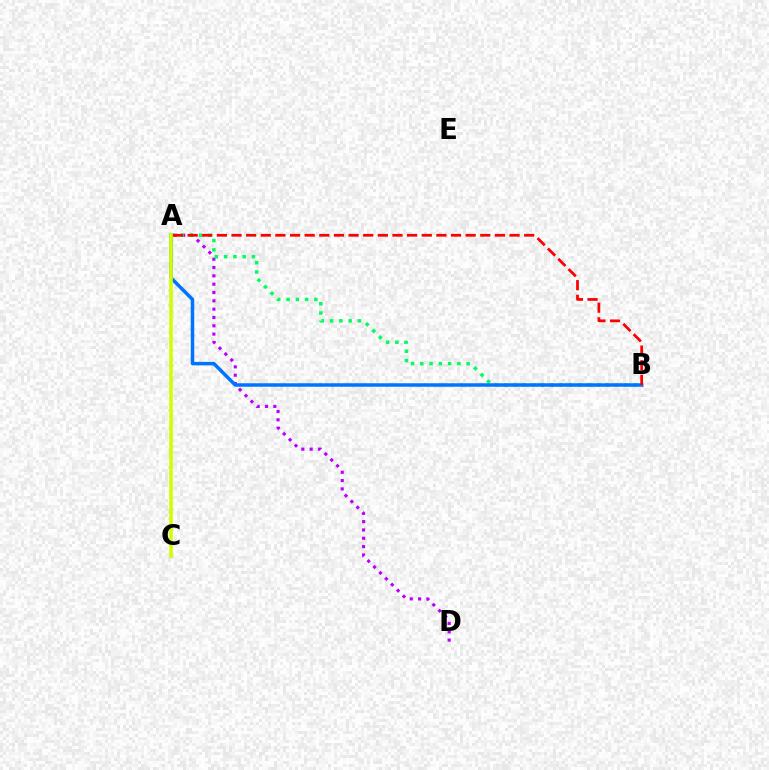{('A', 'D'): [{'color': '#b900ff', 'line_style': 'dotted', 'thickness': 2.26}], ('A', 'B'): [{'color': '#00ff5c', 'line_style': 'dotted', 'thickness': 2.52}, {'color': '#0074ff', 'line_style': 'solid', 'thickness': 2.52}, {'color': '#ff0000', 'line_style': 'dashed', 'thickness': 1.99}], ('A', 'C'): [{'color': '#d1ff00', 'line_style': 'solid', 'thickness': 2.59}]}